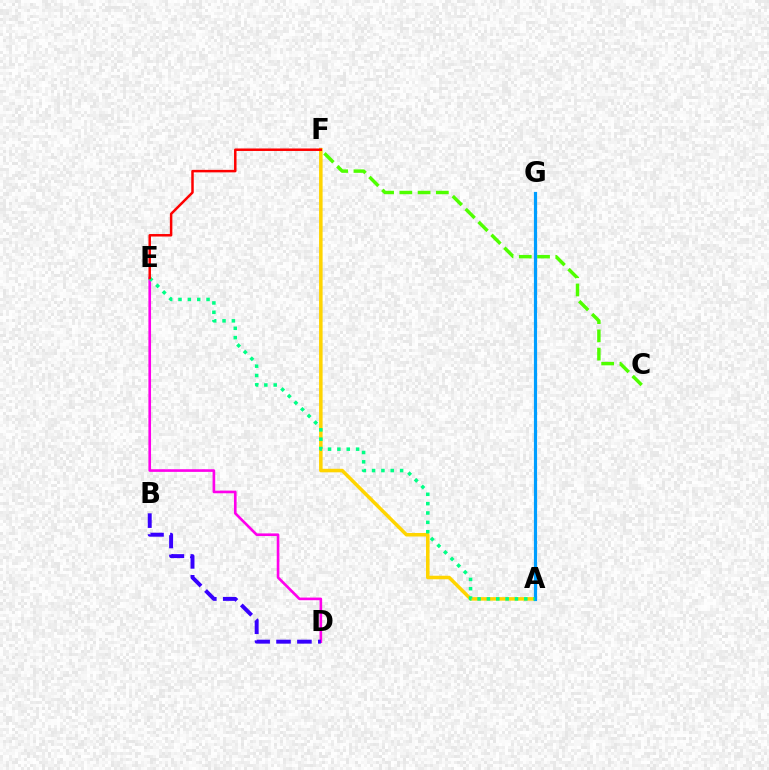{('A', 'F'): [{'color': '#ffd500', 'line_style': 'solid', 'thickness': 2.54}], ('C', 'F'): [{'color': '#4fff00', 'line_style': 'dashed', 'thickness': 2.48}], ('D', 'E'): [{'color': '#ff00ed', 'line_style': 'solid', 'thickness': 1.9}], ('A', 'G'): [{'color': '#009eff', 'line_style': 'solid', 'thickness': 2.29}], ('A', 'E'): [{'color': '#00ff86', 'line_style': 'dotted', 'thickness': 2.54}], ('E', 'F'): [{'color': '#ff0000', 'line_style': 'solid', 'thickness': 1.79}], ('B', 'D'): [{'color': '#3700ff', 'line_style': 'dashed', 'thickness': 2.84}]}